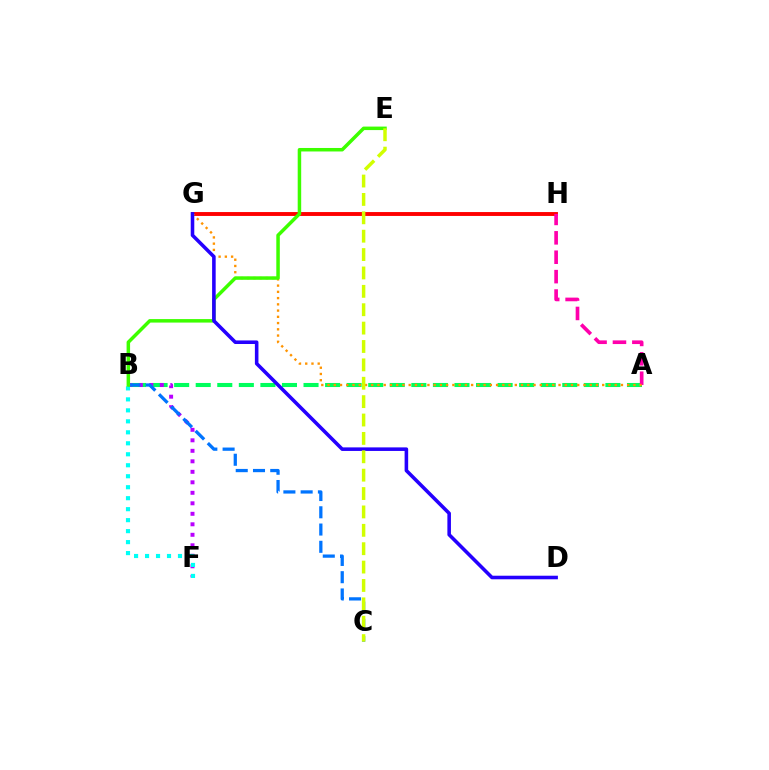{('G', 'H'): [{'color': '#ff0000', 'line_style': 'solid', 'thickness': 2.8}], ('A', 'B'): [{'color': '#00ff5c', 'line_style': 'dashed', 'thickness': 2.93}], ('A', 'H'): [{'color': '#ff00ac', 'line_style': 'dashed', 'thickness': 2.64}], ('B', 'F'): [{'color': '#b900ff', 'line_style': 'dotted', 'thickness': 2.85}, {'color': '#00fff6', 'line_style': 'dotted', 'thickness': 2.98}], ('A', 'G'): [{'color': '#ff9400', 'line_style': 'dotted', 'thickness': 1.7}], ('B', 'C'): [{'color': '#0074ff', 'line_style': 'dashed', 'thickness': 2.34}], ('B', 'E'): [{'color': '#3dff00', 'line_style': 'solid', 'thickness': 2.52}], ('D', 'G'): [{'color': '#2500ff', 'line_style': 'solid', 'thickness': 2.57}], ('C', 'E'): [{'color': '#d1ff00', 'line_style': 'dashed', 'thickness': 2.5}]}